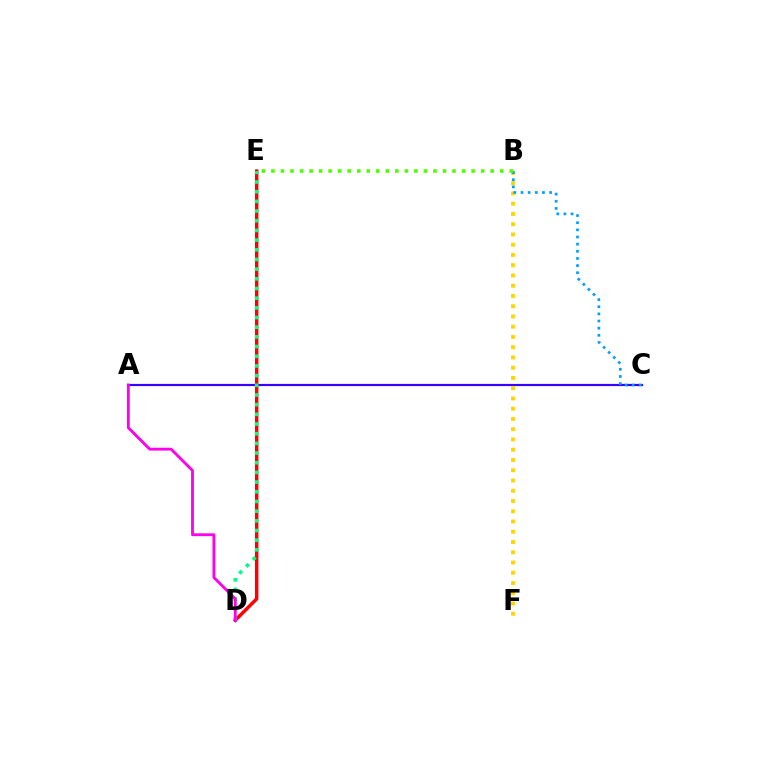{('A', 'C'): [{'color': '#3700ff', 'line_style': 'solid', 'thickness': 1.57}], ('B', 'F'): [{'color': '#ffd500', 'line_style': 'dotted', 'thickness': 2.79}], ('B', 'C'): [{'color': '#009eff', 'line_style': 'dotted', 'thickness': 1.94}], ('D', 'E'): [{'color': '#ff0000', 'line_style': 'solid', 'thickness': 2.49}, {'color': '#00ff86', 'line_style': 'dotted', 'thickness': 2.63}], ('B', 'E'): [{'color': '#4fff00', 'line_style': 'dotted', 'thickness': 2.59}], ('A', 'D'): [{'color': '#ff00ed', 'line_style': 'solid', 'thickness': 2.04}]}